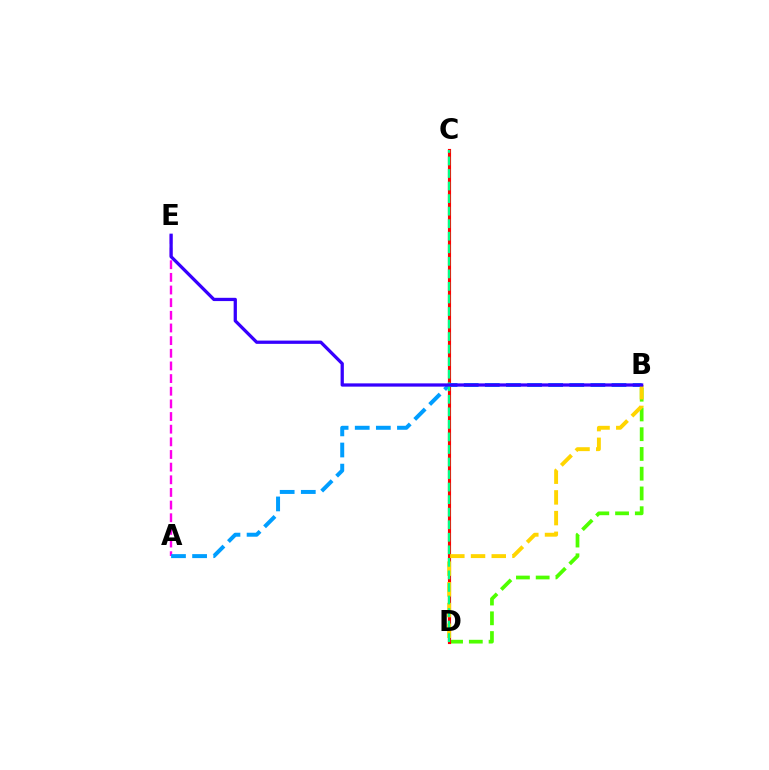{('B', 'D'): [{'color': '#4fff00', 'line_style': 'dashed', 'thickness': 2.68}, {'color': '#ffd500', 'line_style': 'dashed', 'thickness': 2.81}], ('A', 'E'): [{'color': '#ff00ed', 'line_style': 'dashed', 'thickness': 1.72}], ('C', 'D'): [{'color': '#ff0000', 'line_style': 'solid', 'thickness': 2.25}, {'color': '#00ff86', 'line_style': 'dashed', 'thickness': 1.7}], ('A', 'B'): [{'color': '#009eff', 'line_style': 'dashed', 'thickness': 2.87}], ('B', 'E'): [{'color': '#3700ff', 'line_style': 'solid', 'thickness': 2.35}]}